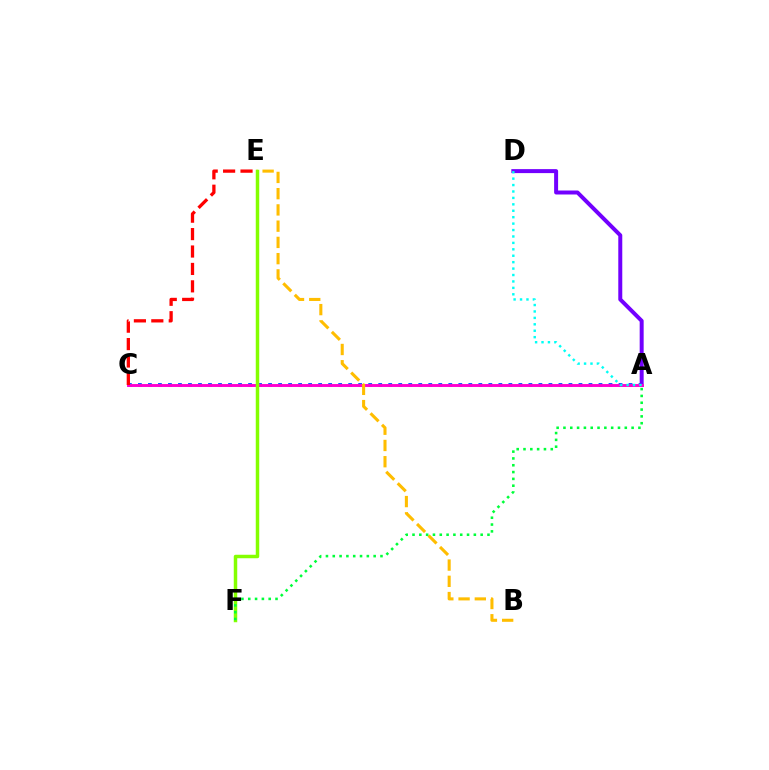{('A', 'C'): [{'color': '#004bff', 'line_style': 'dotted', 'thickness': 2.72}, {'color': '#ff00cf', 'line_style': 'solid', 'thickness': 2.1}], ('A', 'D'): [{'color': '#7200ff', 'line_style': 'solid', 'thickness': 2.87}, {'color': '#00fff6', 'line_style': 'dotted', 'thickness': 1.75}], ('B', 'E'): [{'color': '#ffbd00', 'line_style': 'dashed', 'thickness': 2.21}], ('E', 'F'): [{'color': '#84ff00', 'line_style': 'solid', 'thickness': 2.5}], ('A', 'F'): [{'color': '#00ff39', 'line_style': 'dotted', 'thickness': 1.85}], ('C', 'E'): [{'color': '#ff0000', 'line_style': 'dashed', 'thickness': 2.37}]}